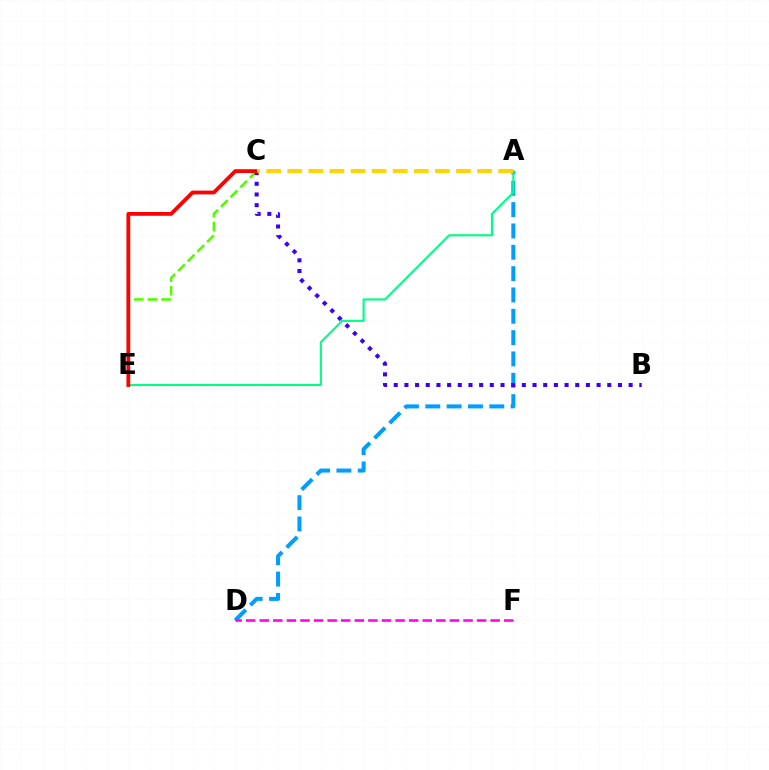{('A', 'D'): [{'color': '#009eff', 'line_style': 'dashed', 'thickness': 2.9}], ('C', 'E'): [{'color': '#4fff00', 'line_style': 'dashed', 'thickness': 1.86}, {'color': '#ff0000', 'line_style': 'solid', 'thickness': 2.73}], ('D', 'F'): [{'color': '#ff00ed', 'line_style': 'dashed', 'thickness': 1.85}], ('A', 'E'): [{'color': '#00ff86', 'line_style': 'solid', 'thickness': 1.54}], ('B', 'C'): [{'color': '#3700ff', 'line_style': 'dotted', 'thickness': 2.9}], ('A', 'C'): [{'color': '#ffd500', 'line_style': 'dashed', 'thickness': 2.87}]}